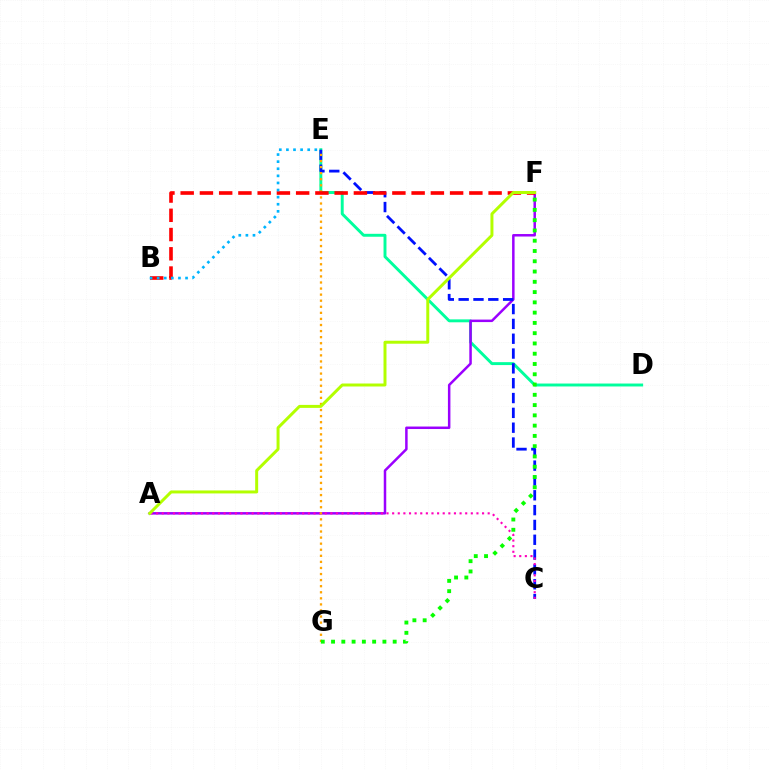{('D', 'E'): [{'color': '#00ff9d', 'line_style': 'solid', 'thickness': 2.11}], ('A', 'F'): [{'color': '#9b00ff', 'line_style': 'solid', 'thickness': 1.8}, {'color': '#b3ff00', 'line_style': 'solid', 'thickness': 2.14}], ('C', 'E'): [{'color': '#0010ff', 'line_style': 'dashed', 'thickness': 2.01}], ('A', 'C'): [{'color': '#ff00bd', 'line_style': 'dotted', 'thickness': 1.53}], ('E', 'G'): [{'color': '#ffa500', 'line_style': 'dotted', 'thickness': 1.65}], ('B', 'F'): [{'color': '#ff0000', 'line_style': 'dashed', 'thickness': 2.61}], ('F', 'G'): [{'color': '#08ff00', 'line_style': 'dotted', 'thickness': 2.79}], ('B', 'E'): [{'color': '#00b5ff', 'line_style': 'dotted', 'thickness': 1.93}]}